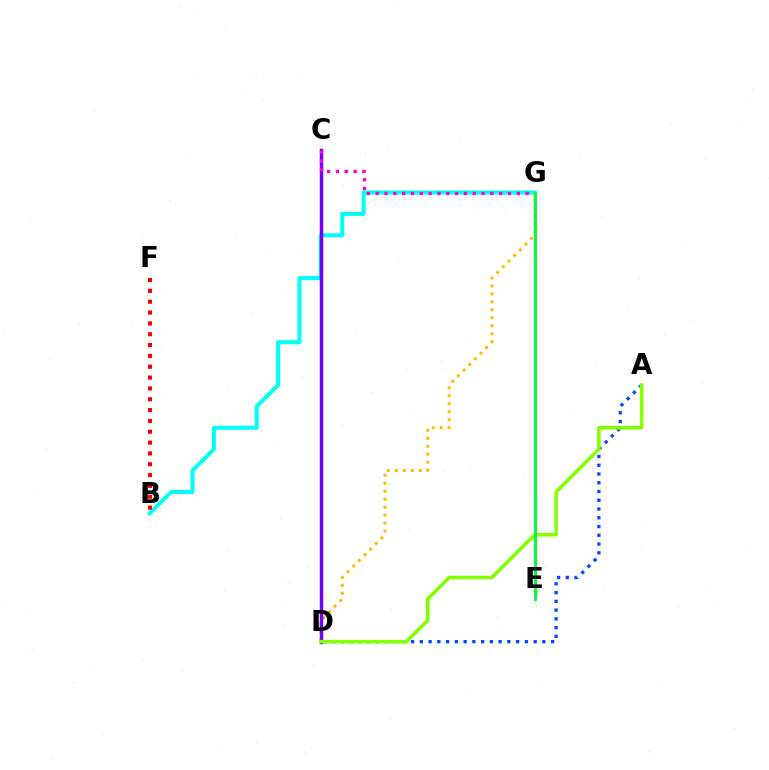{('D', 'G'): [{'color': '#ffbd00', 'line_style': 'dotted', 'thickness': 2.17}], ('B', 'G'): [{'color': '#00fff6', 'line_style': 'solid', 'thickness': 2.89}], ('C', 'D'): [{'color': '#7200ff', 'line_style': 'solid', 'thickness': 2.49}], ('B', 'F'): [{'color': '#ff0000', 'line_style': 'dotted', 'thickness': 2.94}], ('A', 'D'): [{'color': '#004bff', 'line_style': 'dotted', 'thickness': 2.38}, {'color': '#84ff00', 'line_style': 'solid', 'thickness': 2.55}], ('C', 'G'): [{'color': '#ff00cf', 'line_style': 'dotted', 'thickness': 2.4}], ('E', 'G'): [{'color': '#00ff39', 'line_style': 'solid', 'thickness': 2.16}]}